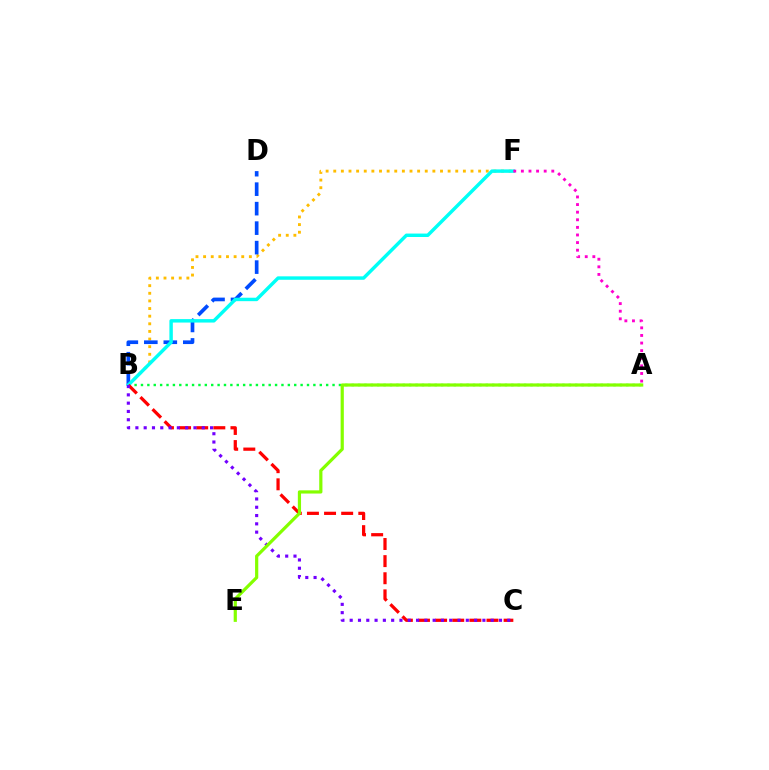{('B', 'F'): [{'color': '#ffbd00', 'line_style': 'dotted', 'thickness': 2.07}, {'color': '#00fff6', 'line_style': 'solid', 'thickness': 2.48}], ('B', 'D'): [{'color': '#004bff', 'line_style': 'dashed', 'thickness': 2.65}], ('A', 'B'): [{'color': '#00ff39', 'line_style': 'dotted', 'thickness': 1.73}], ('B', 'C'): [{'color': '#ff0000', 'line_style': 'dashed', 'thickness': 2.33}, {'color': '#7200ff', 'line_style': 'dotted', 'thickness': 2.25}], ('A', 'F'): [{'color': '#ff00cf', 'line_style': 'dotted', 'thickness': 2.07}], ('A', 'E'): [{'color': '#84ff00', 'line_style': 'solid', 'thickness': 2.31}]}